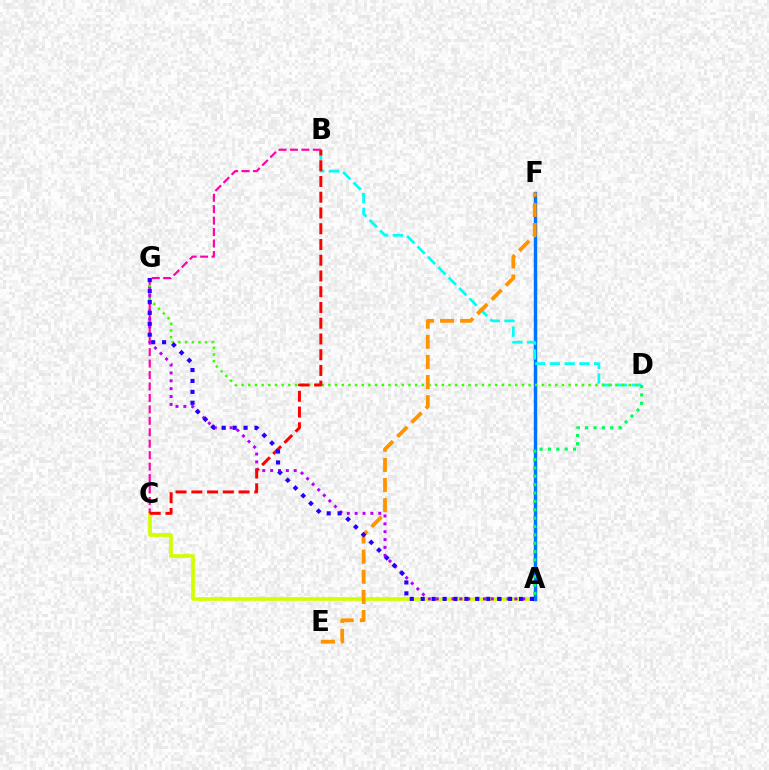{('A', 'C'): [{'color': '#d1ff00', 'line_style': 'solid', 'thickness': 2.65}], ('A', 'F'): [{'color': '#0074ff', 'line_style': 'solid', 'thickness': 2.47}], ('B', 'C'): [{'color': '#ff00ac', 'line_style': 'dashed', 'thickness': 1.55}, {'color': '#ff0000', 'line_style': 'dashed', 'thickness': 2.14}], ('A', 'G'): [{'color': '#b900ff', 'line_style': 'dotted', 'thickness': 2.14}, {'color': '#2500ff', 'line_style': 'dotted', 'thickness': 2.97}], ('B', 'D'): [{'color': '#00fff6', 'line_style': 'dashed', 'thickness': 2.0}], ('D', 'G'): [{'color': '#3dff00', 'line_style': 'dotted', 'thickness': 1.81}], ('E', 'F'): [{'color': '#ff9400', 'line_style': 'dashed', 'thickness': 2.73}], ('A', 'D'): [{'color': '#00ff5c', 'line_style': 'dotted', 'thickness': 2.27}]}